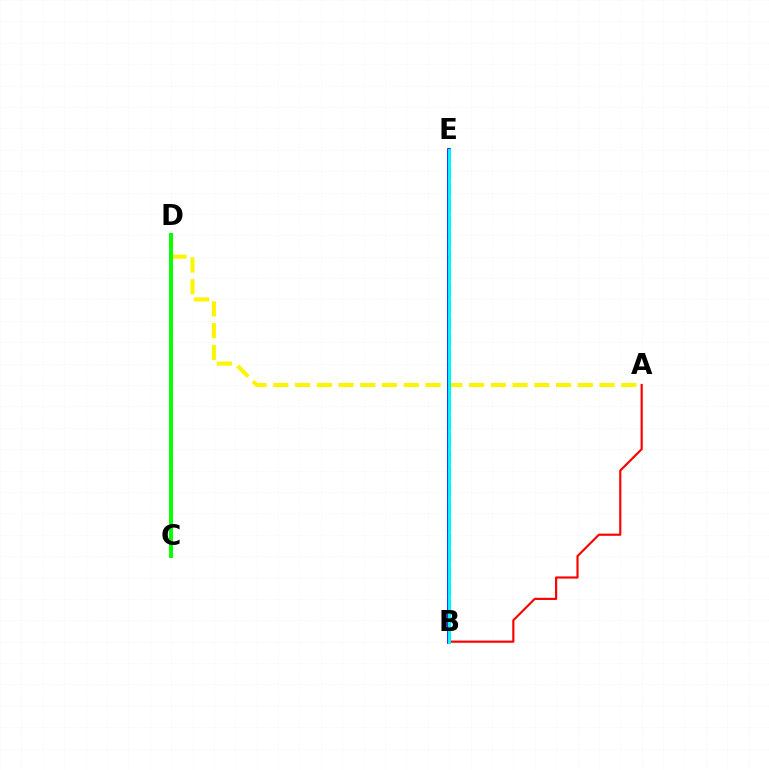{('B', 'E'): [{'color': '#ee00ff', 'line_style': 'dashed', 'thickness': 2.27}, {'color': '#0010ff', 'line_style': 'solid', 'thickness': 2.65}, {'color': '#00fff6', 'line_style': 'solid', 'thickness': 2.08}], ('A', 'D'): [{'color': '#fcf500', 'line_style': 'dashed', 'thickness': 2.96}], ('A', 'B'): [{'color': '#ff0000', 'line_style': 'solid', 'thickness': 1.56}], ('C', 'D'): [{'color': '#08ff00', 'line_style': 'solid', 'thickness': 2.85}]}